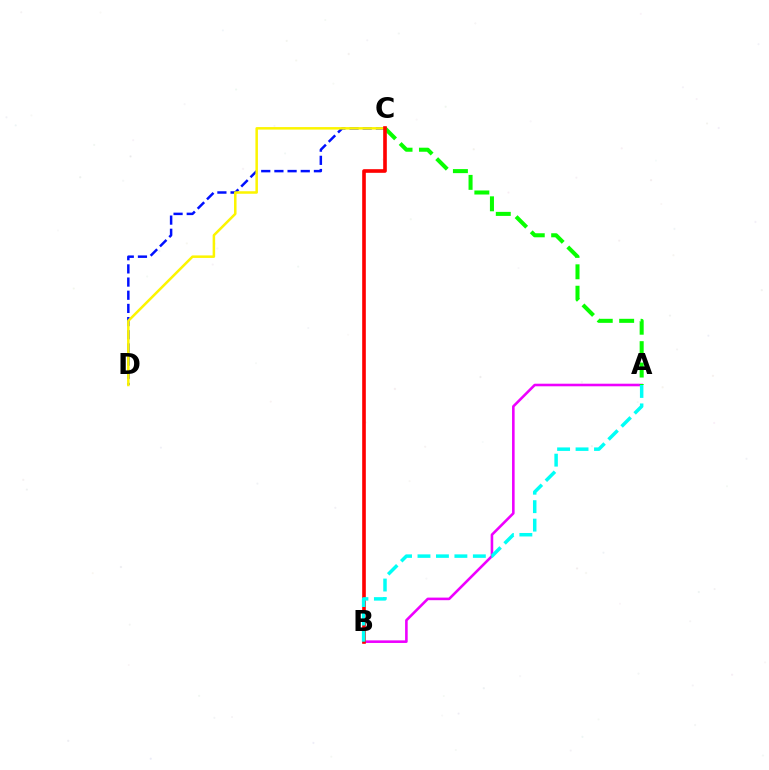{('C', 'D'): [{'color': '#0010ff', 'line_style': 'dashed', 'thickness': 1.79}, {'color': '#fcf500', 'line_style': 'solid', 'thickness': 1.81}], ('A', 'B'): [{'color': '#ee00ff', 'line_style': 'solid', 'thickness': 1.86}, {'color': '#00fff6', 'line_style': 'dashed', 'thickness': 2.51}], ('A', 'C'): [{'color': '#08ff00', 'line_style': 'dashed', 'thickness': 2.91}], ('B', 'C'): [{'color': '#ff0000', 'line_style': 'solid', 'thickness': 2.61}]}